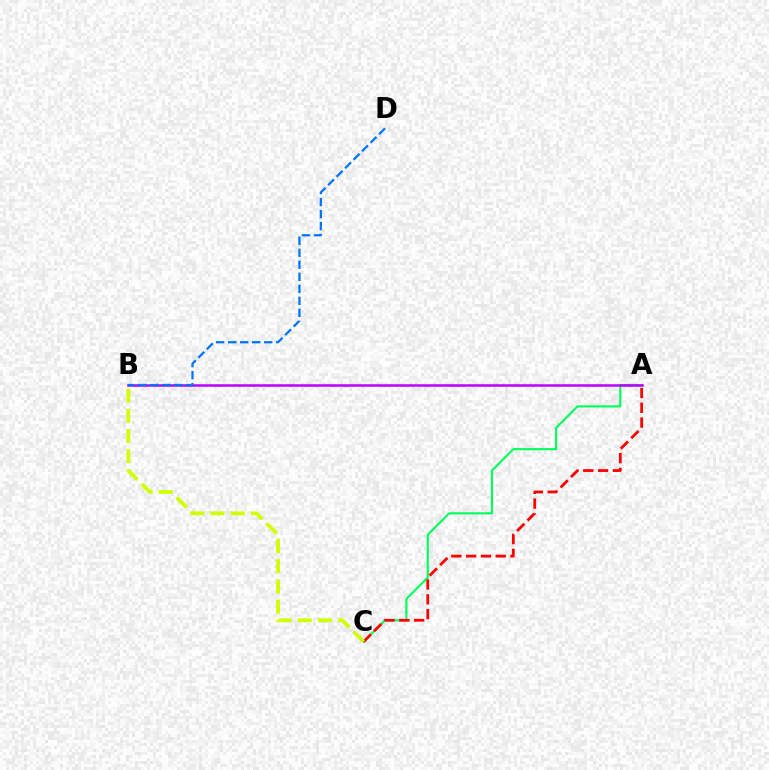{('A', 'C'): [{'color': '#00ff5c', 'line_style': 'solid', 'thickness': 1.54}, {'color': '#ff0000', 'line_style': 'dashed', 'thickness': 2.01}], ('A', 'B'): [{'color': '#b900ff', 'line_style': 'solid', 'thickness': 1.81}], ('B', 'D'): [{'color': '#0074ff', 'line_style': 'dashed', 'thickness': 1.63}], ('B', 'C'): [{'color': '#d1ff00', 'line_style': 'dashed', 'thickness': 2.74}]}